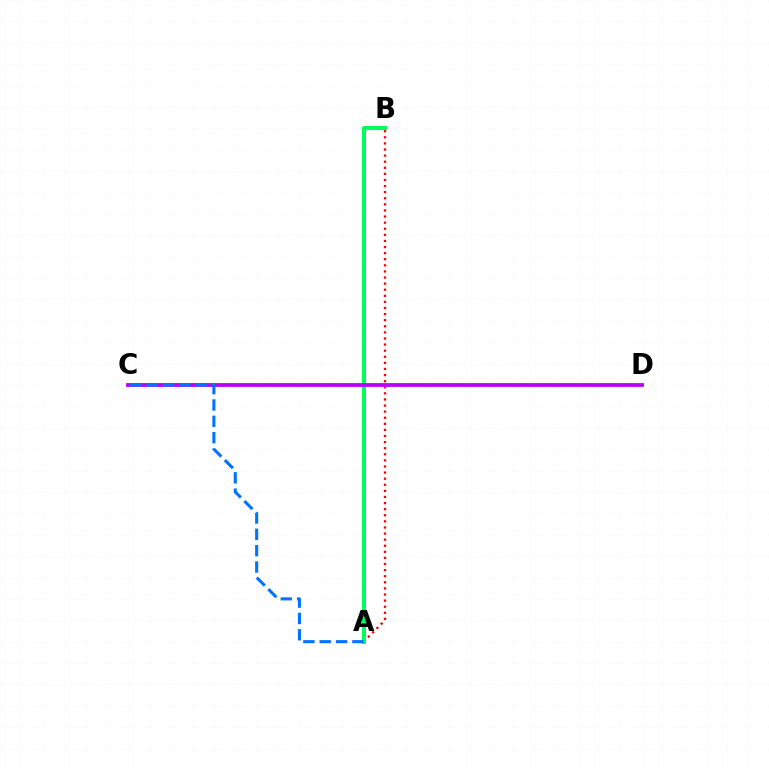{('A', 'B'): [{'color': '#ff0000', 'line_style': 'dotted', 'thickness': 1.66}, {'color': '#d1ff00', 'line_style': 'dotted', 'thickness': 2.56}, {'color': '#00ff5c', 'line_style': 'solid', 'thickness': 2.88}], ('C', 'D'): [{'color': '#b900ff', 'line_style': 'solid', 'thickness': 2.73}], ('A', 'C'): [{'color': '#0074ff', 'line_style': 'dashed', 'thickness': 2.22}]}